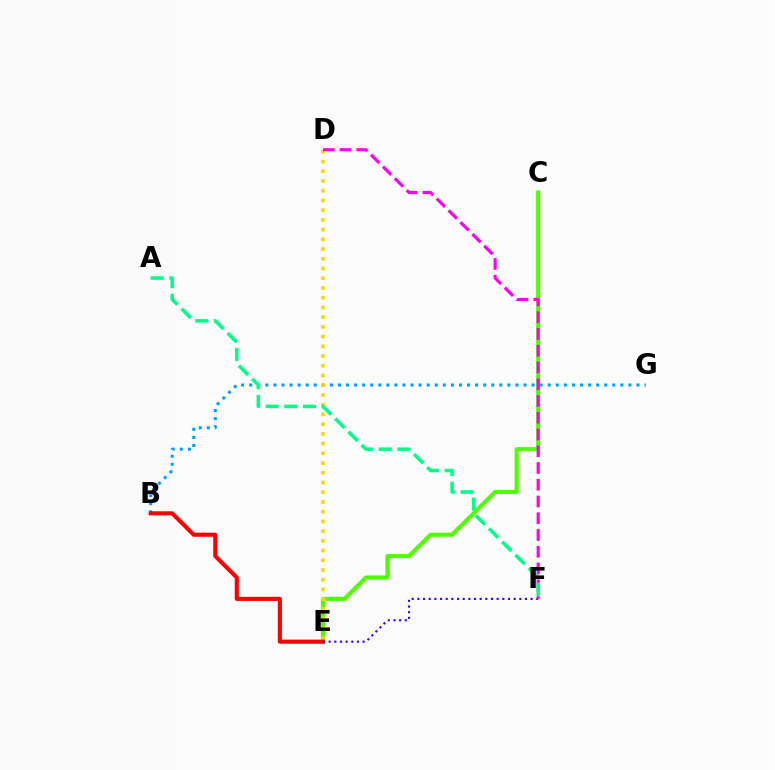{('B', 'G'): [{'color': '#009eff', 'line_style': 'dotted', 'thickness': 2.19}], ('C', 'E'): [{'color': '#4fff00', 'line_style': 'solid', 'thickness': 2.97}], ('D', 'E'): [{'color': '#ffd500', 'line_style': 'dotted', 'thickness': 2.64}], ('B', 'E'): [{'color': '#ff0000', 'line_style': 'solid', 'thickness': 2.95}], ('E', 'F'): [{'color': '#3700ff', 'line_style': 'dotted', 'thickness': 1.54}], ('D', 'F'): [{'color': '#ff00ed', 'line_style': 'dashed', 'thickness': 2.28}], ('A', 'F'): [{'color': '#00ff86', 'line_style': 'dashed', 'thickness': 2.54}]}